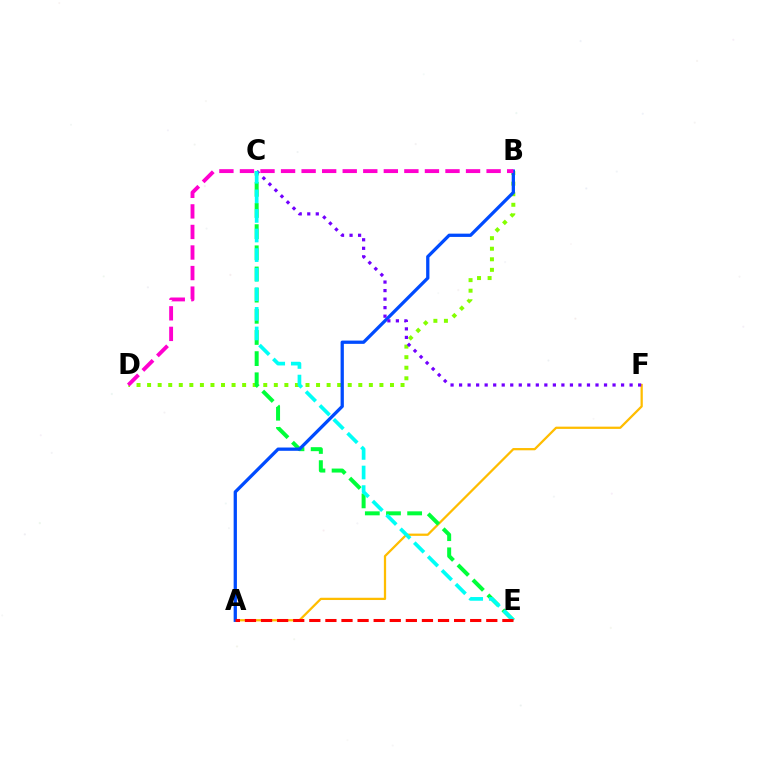{('B', 'D'): [{'color': '#84ff00', 'line_style': 'dotted', 'thickness': 2.87}, {'color': '#ff00cf', 'line_style': 'dashed', 'thickness': 2.79}], ('A', 'F'): [{'color': '#ffbd00', 'line_style': 'solid', 'thickness': 1.63}], ('C', 'E'): [{'color': '#00ff39', 'line_style': 'dashed', 'thickness': 2.87}, {'color': '#00fff6', 'line_style': 'dashed', 'thickness': 2.66}], ('A', 'B'): [{'color': '#004bff', 'line_style': 'solid', 'thickness': 2.36}], ('C', 'F'): [{'color': '#7200ff', 'line_style': 'dotted', 'thickness': 2.32}], ('A', 'E'): [{'color': '#ff0000', 'line_style': 'dashed', 'thickness': 2.19}]}